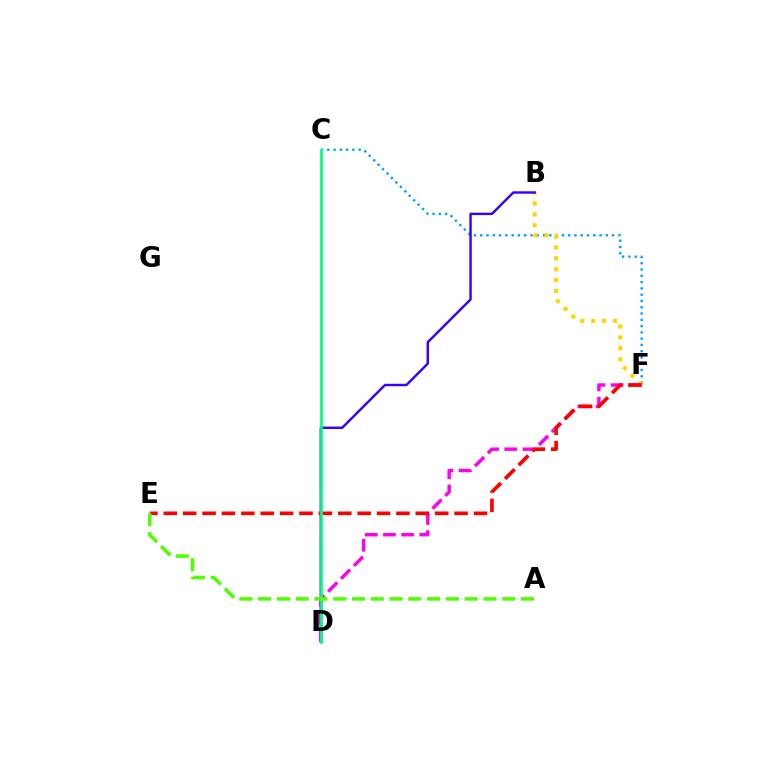{('C', 'F'): [{'color': '#009eff', 'line_style': 'dotted', 'thickness': 1.71}], ('B', 'F'): [{'color': '#ffd500', 'line_style': 'dotted', 'thickness': 2.96}], ('B', 'D'): [{'color': '#3700ff', 'line_style': 'solid', 'thickness': 1.75}], ('D', 'F'): [{'color': '#ff00ed', 'line_style': 'dashed', 'thickness': 2.47}], ('E', 'F'): [{'color': '#ff0000', 'line_style': 'dashed', 'thickness': 2.63}], ('C', 'D'): [{'color': '#00ff86', 'line_style': 'solid', 'thickness': 1.98}], ('A', 'E'): [{'color': '#4fff00', 'line_style': 'dashed', 'thickness': 2.55}]}